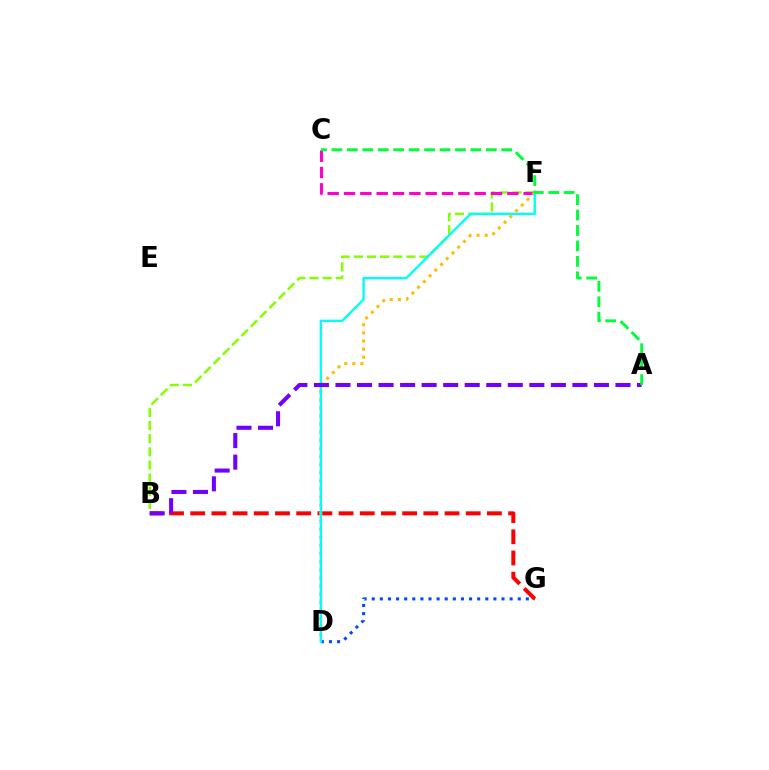{('B', 'F'): [{'color': '#84ff00', 'line_style': 'dashed', 'thickness': 1.79}], ('D', 'G'): [{'color': '#004bff', 'line_style': 'dotted', 'thickness': 2.2}], ('B', 'G'): [{'color': '#ff0000', 'line_style': 'dashed', 'thickness': 2.88}], ('C', 'F'): [{'color': '#ff00cf', 'line_style': 'dashed', 'thickness': 2.22}], ('D', 'F'): [{'color': '#ffbd00', 'line_style': 'dotted', 'thickness': 2.2}, {'color': '#00fff6', 'line_style': 'solid', 'thickness': 1.71}], ('A', 'B'): [{'color': '#7200ff', 'line_style': 'dashed', 'thickness': 2.93}], ('A', 'C'): [{'color': '#00ff39', 'line_style': 'dashed', 'thickness': 2.1}]}